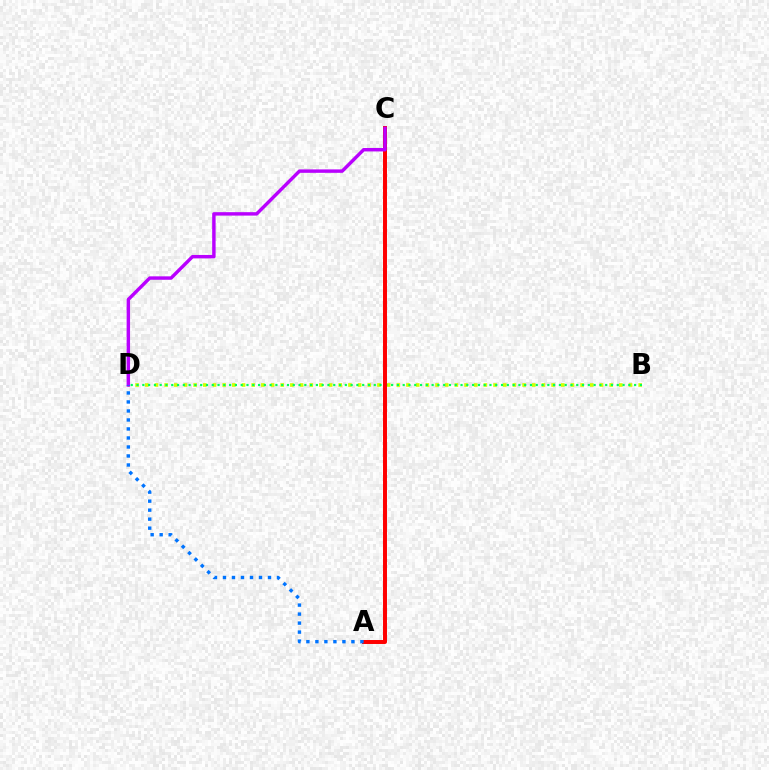{('B', 'D'): [{'color': '#d1ff00', 'line_style': 'dotted', 'thickness': 2.63}, {'color': '#00ff5c', 'line_style': 'dotted', 'thickness': 1.57}], ('A', 'C'): [{'color': '#ff0000', 'line_style': 'solid', 'thickness': 2.86}], ('C', 'D'): [{'color': '#b900ff', 'line_style': 'solid', 'thickness': 2.47}], ('A', 'D'): [{'color': '#0074ff', 'line_style': 'dotted', 'thickness': 2.45}]}